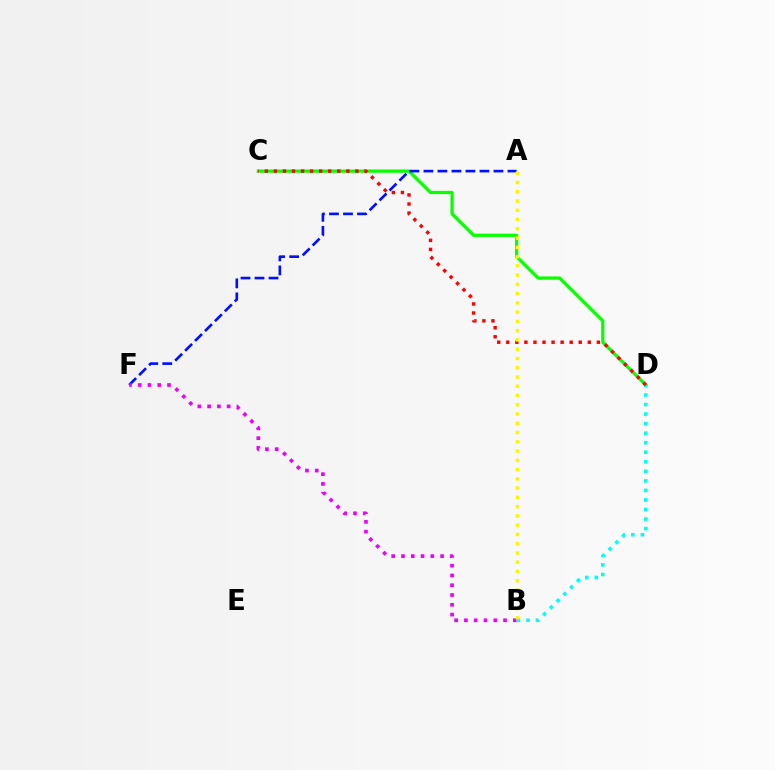{('C', 'D'): [{'color': '#08ff00', 'line_style': 'solid', 'thickness': 2.33}, {'color': '#ff0000', 'line_style': 'dotted', 'thickness': 2.46}], ('A', 'F'): [{'color': '#0010ff', 'line_style': 'dashed', 'thickness': 1.9}], ('B', 'F'): [{'color': '#ee00ff', 'line_style': 'dotted', 'thickness': 2.66}], ('B', 'D'): [{'color': '#00fff6', 'line_style': 'dotted', 'thickness': 2.59}], ('A', 'B'): [{'color': '#fcf500', 'line_style': 'dotted', 'thickness': 2.52}]}